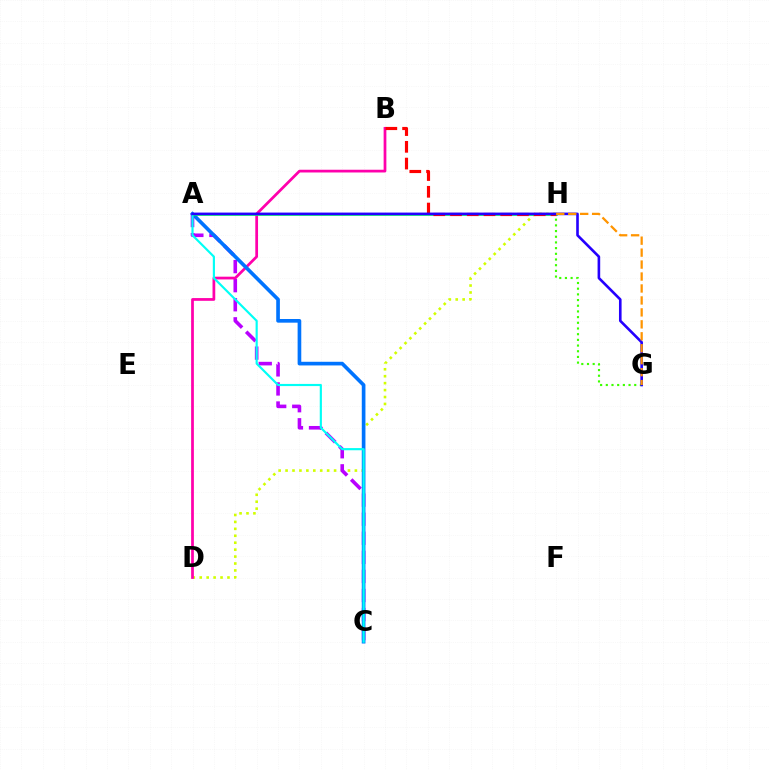{('D', 'H'): [{'color': '#d1ff00', 'line_style': 'dotted', 'thickness': 1.88}], ('A', 'C'): [{'color': '#b900ff', 'line_style': 'dashed', 'thickness': 2.59}, {'color': '#0074ff', 'line_style': 'solid', 'thickness': 2.63}, {'color': '#00fff6', 'line_style': 'solid', 'thickness': 1.55}], ('B', 'D'): [{'color': '#ff00ac', 'line_style': 'solid', 'thickness': 1.97}], ('A', 'H'): [{'color': '#00ff5c', 'line_style': 'solid', 'thickness': 1.9}], ('B', 'H'): [{'color': '#ff0000', 'line_style': 'dashed', 'thickness': 2.27}], ('G', 'H'): [{'color': '#3dff00', 'line_style': 'dotted', 'thickness': 1.55}, {'color': '#ff9400', 'line_style': 'dashed', 'thickness': 1.62}], ('A', 'G'): [{'color': '#2500ff', 'line_style': 'solid', 'thickness': 1.89}]}